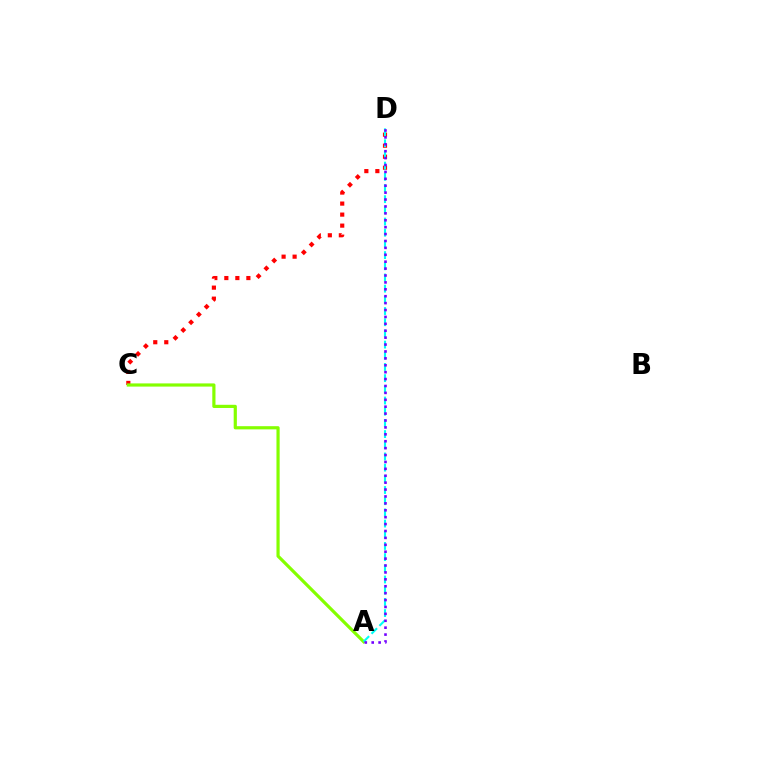{('C', 'D'): [{'color': '#ff0000', 'line_style': 'dotted', 'thickness': 2.99}], ('A', 'C'): [{'color': '#84ff00', 'line_style': 'solid', 'thickness': 2.29}], ('A', 'D'): [{'color': '#00fff6', 'line_style': 'dashed', 'thickness': 1.52}, {'color': '#7200ff', 'line_style': 'dotted', 'thickness': 1.88}]}